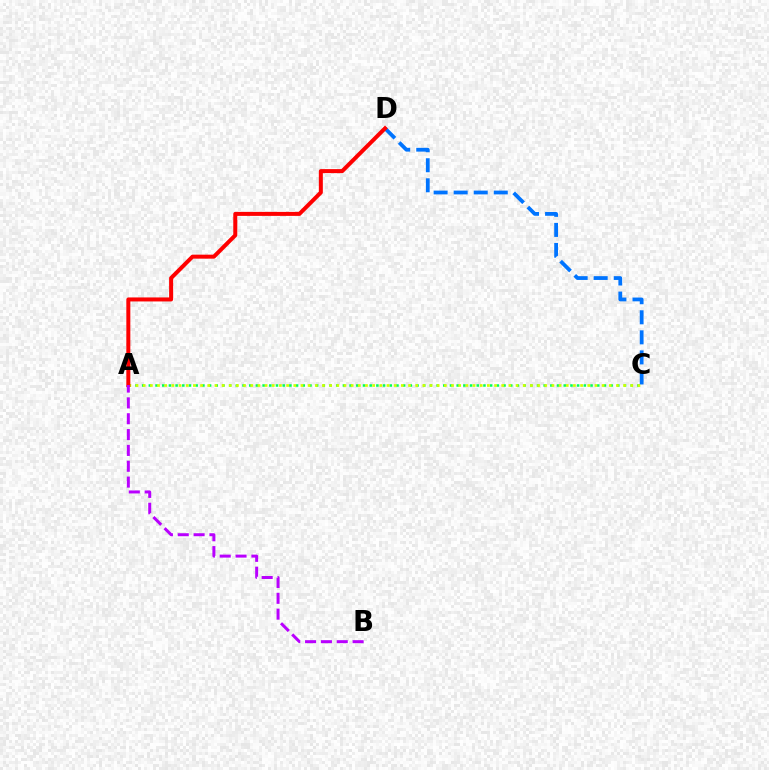{('A', 'C'): [{'color': '#00ff5c', 'line_style': 'dotted', 'thickness': 1.82}, {'color': '#d1ff00', 'line_style': 'dotted', 'thickness': 1.95}], ('C', 'D'): [{'color': '#0074ff', 'line_style': 'dashed', 'thickness': 2.72}], ('A', 'D'): [{'color': '#ff0000', 'line_style': 'solid', 'thickness': 2.88}], ('A', 'B'): [{'color': '#b900ff', 'line_style': 'dashed', 'thickness': 2.15}]}